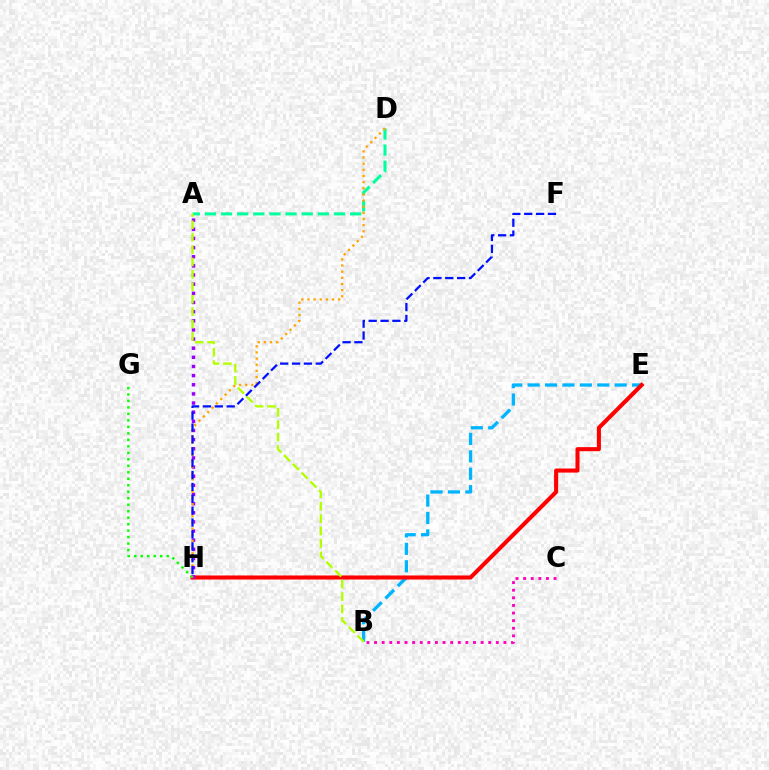{('B', 'E'): [{'color': '#00b5ff', 'line_style': 'dashed', 'thickness': 2.37}], ('B', 'C'): [{'color': '#ff00bd', 'line_style': 'dotted', 'thickness': 2.07}], ('A', 'D'): [{'color': '#00ff9d', 'line_style': 'dashed', 'thickness': 2.19}], ('E', 'H'): [{'color': '#ff0000', 'line_style': 'solid', 'thickness': 2.93}], ('A', 'H'): [{'color': '#9b00ff', 'line_style': 'dotted', 'thickness': 2.48}], ('G', 'H'): [{'color': '#08ff00', 'line_style': 'dotted', 'thickness': 1.76}], ('D', 'H'): [{'color': '#ffa500', 'line_style': 'dotted', 'thickness': 1.67}], ('A', 'B'): [{'color': '#b3ff00', 'line_style': 'dashed', 'thickness': 1.69}], ('F', 'H'): [{'color': '#0010ff', 'line_style': 'dashed', 'thickness': 1.61}]}